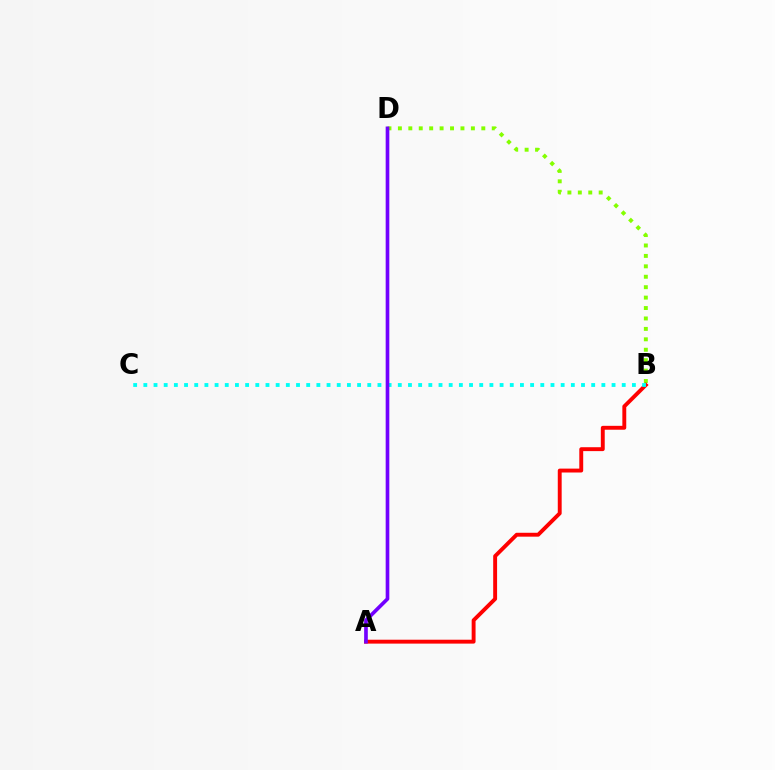{('B', 'D'): [{'color': '#84ff00', 'line_style': 'dotted', 'thickness': 2.83}], ('A', 'B'): [{'color': '#ff0000', 'line_style': 'solid', 'thickness': 2.8}], ('B', 'C'): [{'color': '#00fff6', 'line_style': 'dotted', 'thickness': 2.77}], ('A', 'D'): [{'color': '#7200ff', 'line_style': 'solid', 'thickness': 2.63}]}